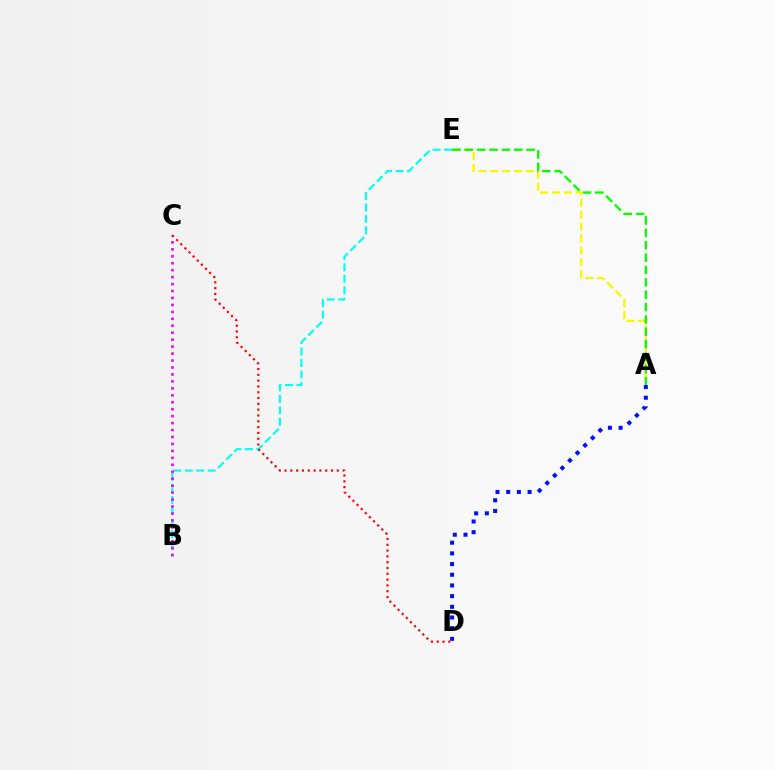{('A', 'E'): [{'color': '#fcf500', 'line_style': 'dashed', 'thickness': 1.61}, {'color': '#08ff00', 'line_style': 'dashed', 'thickness': 1.68}], ('B', 'E'): [{'color': '#00fff6', 'line_style': 'dashed', 'thickness': 1.56}], ('B', 'C'): [{'color': '#ee00ff', 'line_style': 'dotted', 'thickness': 1.89}], ('A', 'D'): [{'color': '#0010ff', 'line_style': 'dotted', 'thickness': 2.9}], ('C', 'D'): [{'color': '#ff0000', 'line_style': 'dotted', 'thickness': 1.58}]}